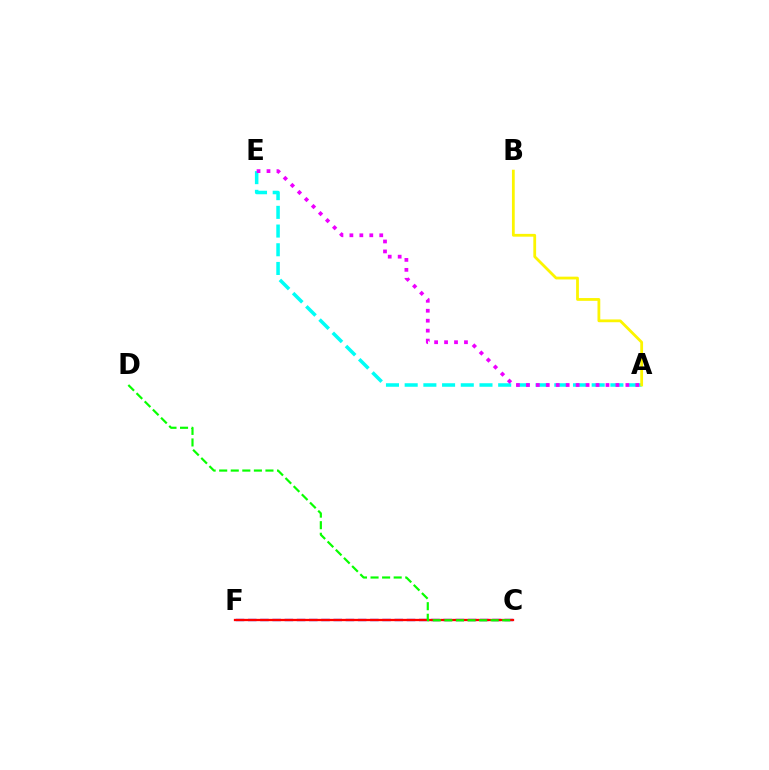{('C', 'F'): [{'color': '#0010ff', 'line_style': 'dashed', 'thickness': 1.66}, {'color': '#ff0000', 'line_style': 'solid', 'thickness': 1.65}], ('A', 'E'): [{'color': '#00fff6', 'line_style': 'dashed', 'thickness': 2.54}, {'color': '#ee00ff', 'line_style': 'dotted', 'thickness': 2.7}], ('C', 'D'): [{'color': '#08ff00', 'line_style': 'dashed', 'thickness': 1.57}], ('A', 'B'): [{'color': '#fcf500', 'line_style': 'solid', 'thickness': 2.01}]}